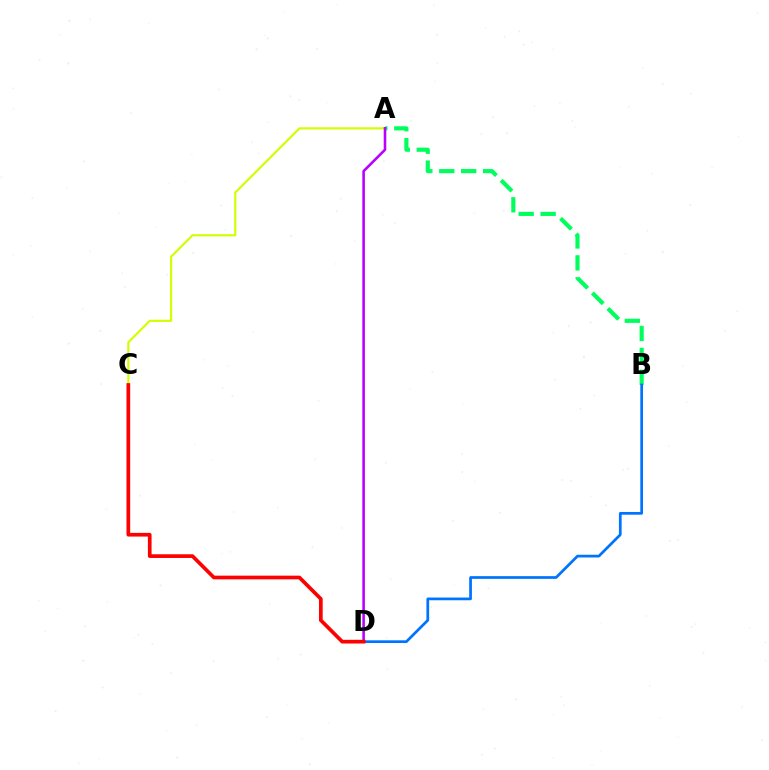{('A', 'C'): [{'color': '#d1ff00', 'line_style': 'solid', 'thickness': 1.56}], ('A', 'B'): [{'color': '#00ff5c', 'line_style': 'dashed', 'thickness': 2.98}], ('A', 'D'): [{'color': '#b900ff', 'line_style': 'solid', 'thickness': 1.86}], ('B', 'D'): [{'color': '#0074ff', 'line_style': 'solid', 'thickness': 1.96}], ('C', 'D'): [{'color': '#ff0000', 'line_style': 'solid', 'thickness': 2.66}]}